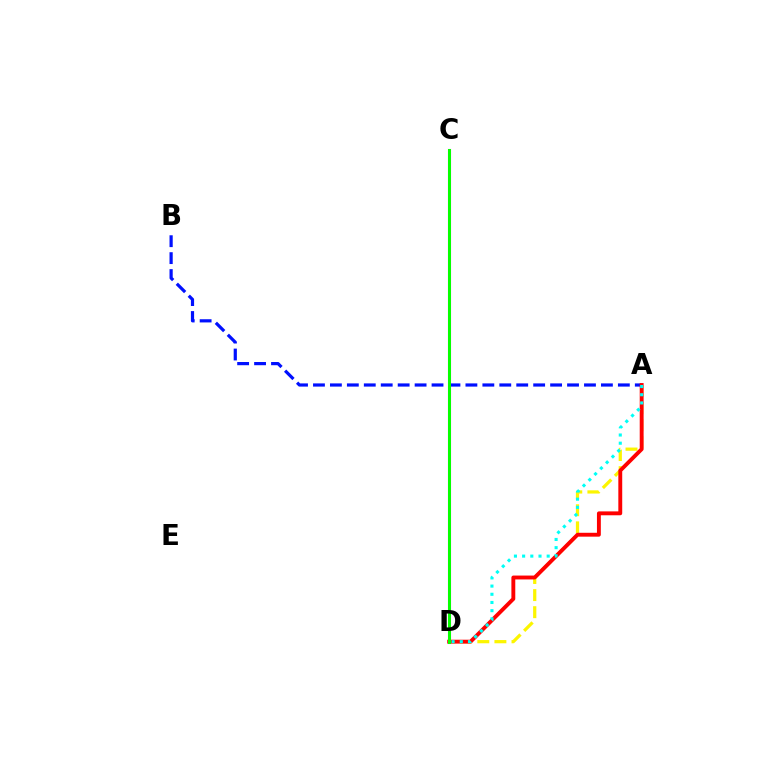{('A', 'D'): [{'color': '#fcf500', 'line_style': 'dashed', 'thickness': 2.32}, {'color': '#ff0000', 'line_style': 'solid', 'thickness': 2.8}, {'color': '#00fff6', 'line_style': 'dotted', 'thickness': 2.23}], ('C', 'D'): [{'color': '#ee00ff', 'line_style': 'solid', 'thickness': 2.23}, {'color': '#08ff00', 'line_style': 'solid', 'thickness': 2.15}], ('A', 'B'): [{'color': '#0010ff', 'line_style': 'dashed', 'thickness': 2.3}]}